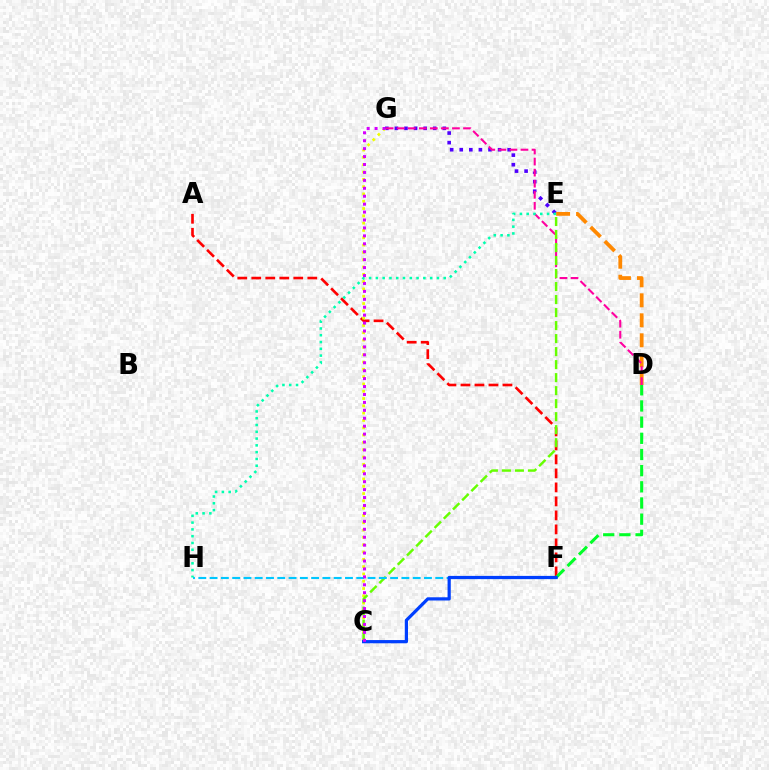{('E', 'G'): [{'color': '#4f00ff', 'line_style': 'dotted', 'thickness': 2.6}], ('D', 'E'): [{'color': '#ff8800', 'line_style': 'dashed', 'thickness': 2.72}], ('A', 'F'): [{'color': '#ff0000', 'line_style': 'dashed', 'thickness': 1.9}], ('D', 'G'): [{'color': '#ff00a0', 'line_style': 'dashed', 'thickness': 1.5}], ('C', 'G'): [{'color': '#eeff00', 'line_style': 'dotted', 'thickness': 1.99}, {'color': '#d600ff', 'line_style': 'dotted', 'thickness': 2.15}], ('C', 'E'): [{'color': '#66ff00', 'line_style': 'dashed', 'thickness': 1.77}], ('F', 'H'): [{'color': '#00c7ff', 'line_style': 'dashed', 'thickness': 1.53}], ('E', 'H'): [{'color': '#00ffaf', 'line_style': 'dotted', 'thickness': 1.84}], ('D', 'F'): [{'color': '#00ff27', 'line_style': 'dashed', 'thickness': 2.2}], ('C', 'F'): [{'color': '#003fff', 'line_style': 'solid', 'thickness': 2.31}]}